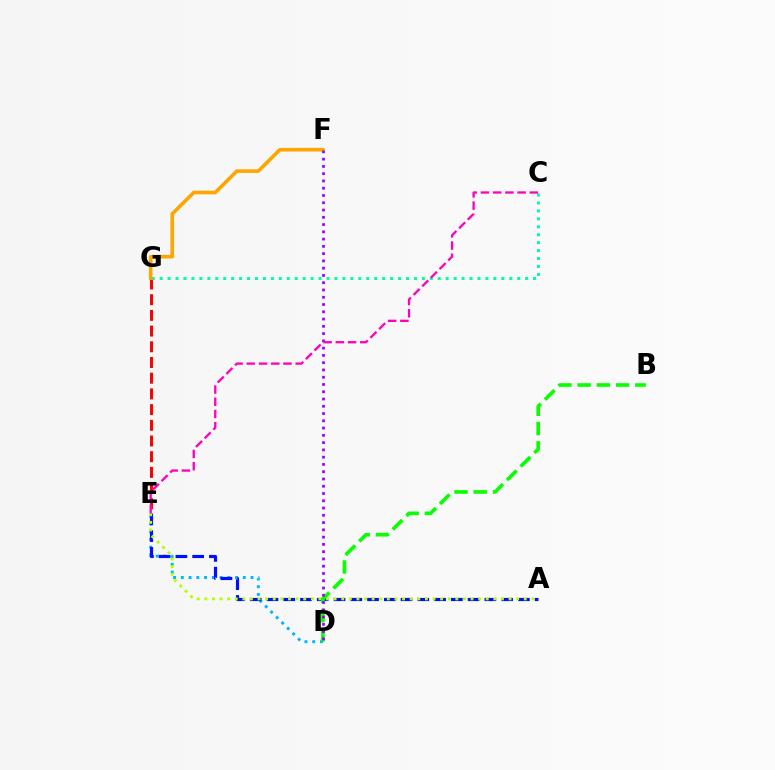{('D', 'E'): [{'color': '#00b5ff', 'line_style': 'dotted', 'thickness': 2.1}], ('E', 'G'): [{'color': '#ff0000', 'line_style': 'dashed', 'thickness': 2.13}], ('C', 'G'): [{'color': '#00ff9d', 'line_style': 'dotted', 'thickness': 2.16}], ('F', 'G'): [{'color': '#ffa500', 'line_style': 'solid', 'thickness': 2.6}], ('A', 'E'): [{'color': '#0010ff', 'line_style': 'dashed', 'thickness': 2.28}, {'color': '#b3ff00', 'line_style': 'dotted', 'thickness': 2.07}], ('B', 'D'): [{'color': '#08ff00', 'line_style': 'dashed', 'thickness': 2.61}], ('D', 'F'): [{'color': '#9b00ff', 'line_style': 'dotted', 'thickness': 1.97}], ('C', 'E'): [{'color': '#ff00bd', 'line_style': 'dashed', 'thickness': 1.66}]}